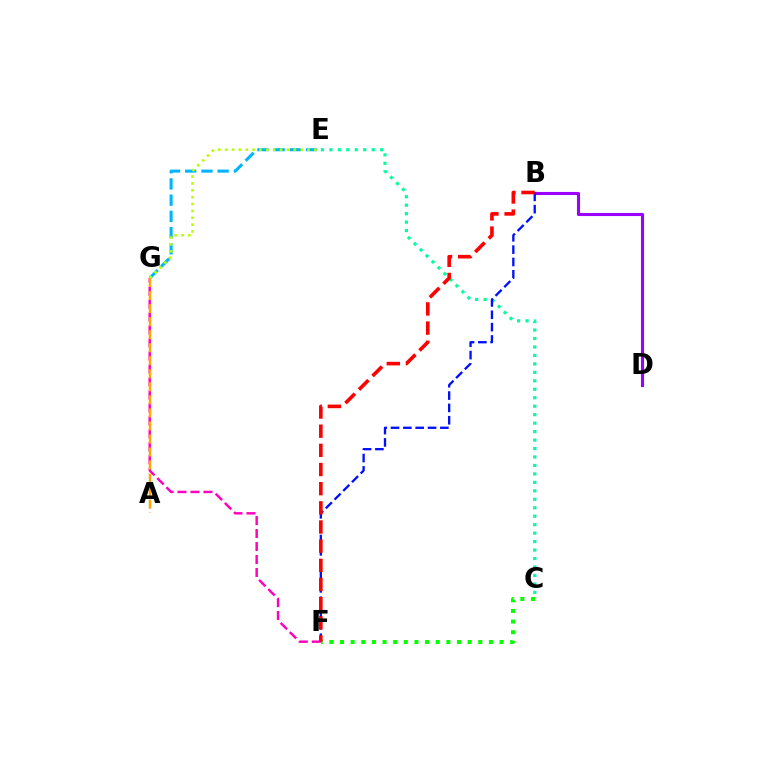{('E', 'G'): [{'color': '#00b5ff', 'line_style': 'dashed', 'thickness': 2.2}, {'color': '#b3ff00', 'line_style': 'dotted', 'thickness': 1.86}], ('B', 'D'): [{'color': '#9b00ff', 'line_style': 'solid', 'thickness': 2.24}], ('C', 'E'): [{'color': '#00ff9d', 'line_style': 'dotted', 'thickness': 2.3}], ('F', 'G'): [{'color': '#ff00bd', 'line_style': 'dashed', 'thickness': 1.76}], ('A', 'G'): [{'color': '#ffa500', 'line_style': 'dashed', 'thickness': 1.77}], ('B', 'F'): [{'color': '#0010ff', 'line_style': 'dashed', 'thickness': 1.68}, {'color': '#ff0000', 'line_style': 'dashed', 'thickness': 2.6}], ('C', 'F'): [{'color': '#08ff00', 'line_style': 'dotted', 'thickness': 2.89}]}